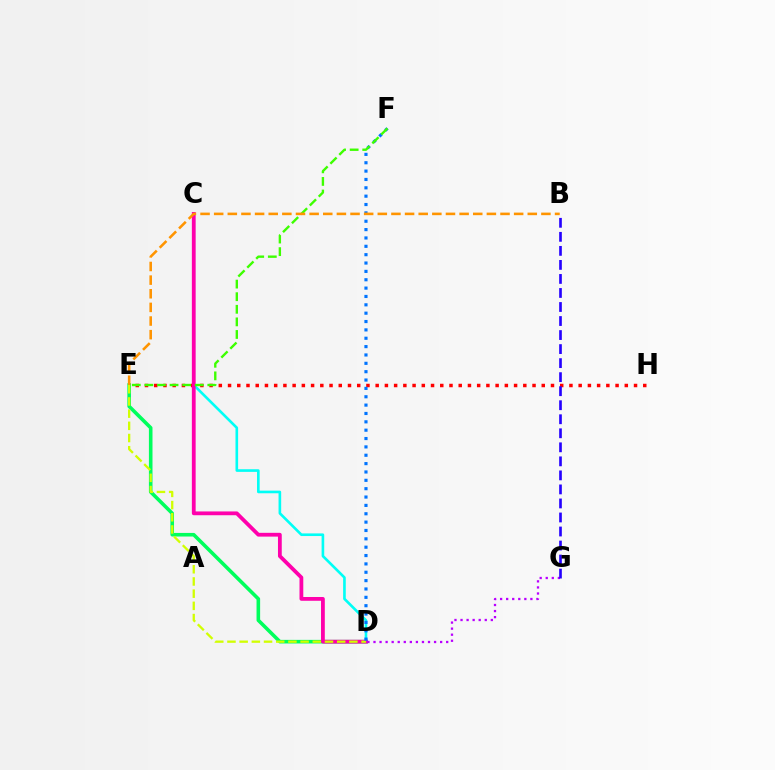{('D', 'E'): [{'color': '#00ff5c', 'line_style': 'solid', 'thickness': 2.59}, {'color': '#d1ff00', 'line_style': 'dashed', 'thickness': 1.66}], ('E', 'H'): [{'color': '#ff0000', 'line_style': 'dotted', 'thickness': 2.51}], ('C', 'D'): [{'color': '#00fff6', 'line_style': 'solid', 'thickness': 1.89}, {'color': '#ff00ac', 'line_style': 'solid', 'thickness': 2.73}], ('D', 'G'): [{'color': '#b900ff', 'line_style': 'dotted', 'thickness': 1.65}], ('D', 'F'): [{'color': '#0074ff', 'line_style': 'dotted', 'thickness': 2.27}], ('E', 'F'): [{'color': '#3dff00', 'line_style': 'dashed', 'thickness': 1.71}], ('B', 'G'): [{'color': '#2500ff', 'line_style': 'dashed', 'thickness': 1.91}], ('B', 'E'): [{'color': '#ff9400', 'line_style': 'dashed', 'thickness': 1.85}]}